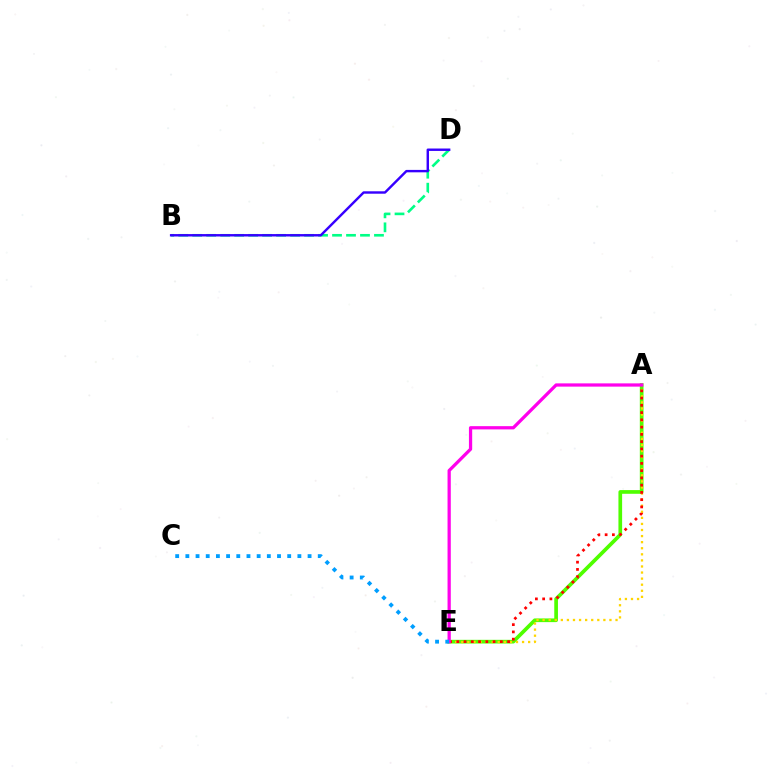{('A', 'E'): [{'color': '#4fff00', 'line_style': 'solid', 'thickness': 2.66}, {'color': '#ffd500', 'line_style': 'dotted', 'thickness': 1.65}, {'color': '#ff0000', 'line_style': 'dotted', 'thickness': 1.97}, {'color': '#ff00ed', 'line_style': 'solid', 'thickness': 2.34}], ('B', 'D'): [{'color': '#00ff86', 'line_style': 'dashed', 'thickness': 1.9}, {'color': '#3700ff', 'line_style': 'solid', 'thickness': 1.74}], ('C', 'E'): [{'color': '#009eff', 'line_style': 'dotted', 'thickness': 2.77}]}